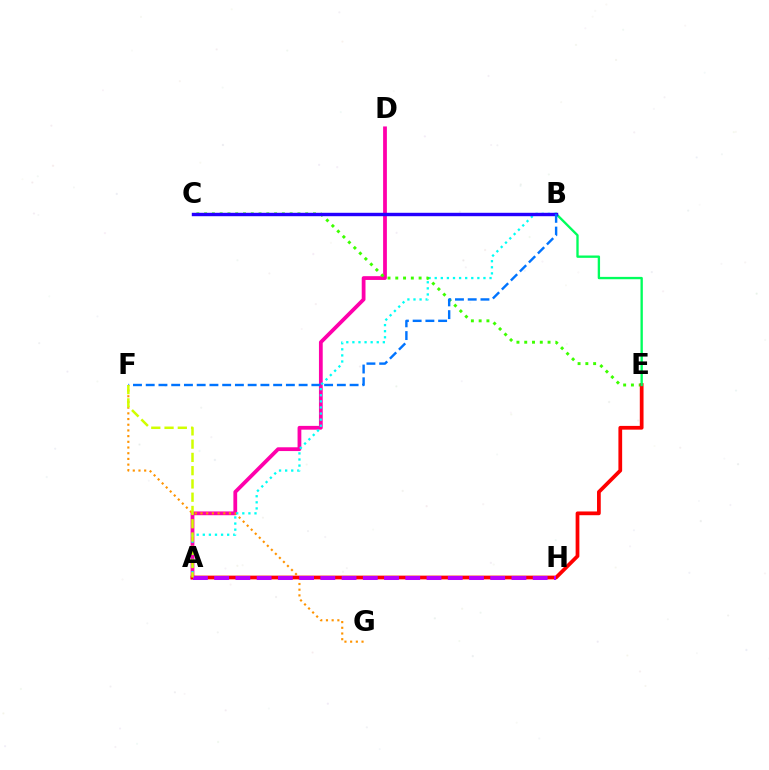{('A', 'D'): [{'color': '#ff00ac', 'line_style': 'solid', 'thickness': 2.72}], ('F', 'G'): [{'color': '#ff9400', 'line_style': 'dotted', 'thickness': 1.55}], ('A', 'B'): [{'color': '#00fff6', 'line_style': 'dotted', 'thickness': 1.65}], ('C', 'E'): [{'color': '#3dff00', 'line_style': 'dotted', 'thickness': 2.11}], ('A', 'E'): [{'color': '#ff0000', 'line_style': 'solid', 'thickness': 2.69}], ('A', 'H'): [{'color': '#b900ff', 'line_style': 'dashed', 'thickness': 2.88}], ('B', 'E'): [{'color': '#00ff5c', 'line_style': 'solid', 'thickness': 1.69}], ('B', 'C'): [{'color': '#2500ff', 'line_style': 'solid', 'thickness': 2.46}], ('B', 'F'): [{'color': '#0074ff', 'line_style': 'dashed', 'thickness': 1.73}], ('A', 'F'): [{'color': '#d1ff00', 'line_style': 'dashed', 'thickness': 1.8}]}